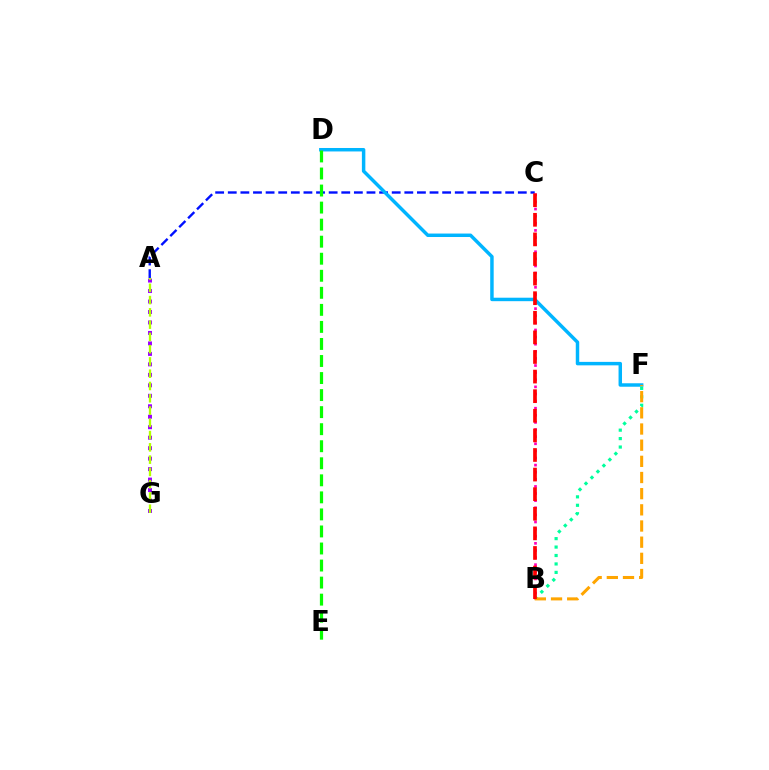{('B', 'C'): [{'color': '#ff00bd', 'line_style': 'dotted', 'thickness': 1.93}, {'color': '#ff0000', 'line_style': 'dashed', 'thickness': 2.66}], ('A', 'C'): [{'color': '#0010ff', 'line_style': 'dashed', 'thickness': 1.71}], ('D', 'F'): [{'color': '#00b5ff', 'line_style': 'solid', 'thickness': 2.49}], ('B', 'F'): [{'color': '#00ff9d', 'line_style': 'dotted', 'thickness': 2.29}, {'color': '#ffa500', 'line_style': 'dashed', 'thickness': 2.2}], ('D', 'E'): [{'color': '#08ff00', 'line_style': 'dashed', 'thickness': 2.32}], ('A', 'G'): [{'color': '#9b00ff', 'line_style': 'dotted', 'thickness': 2.85}, {'color': '#b3ff00', 'line_style': 'dashed', 'thickness': 1.67}]}